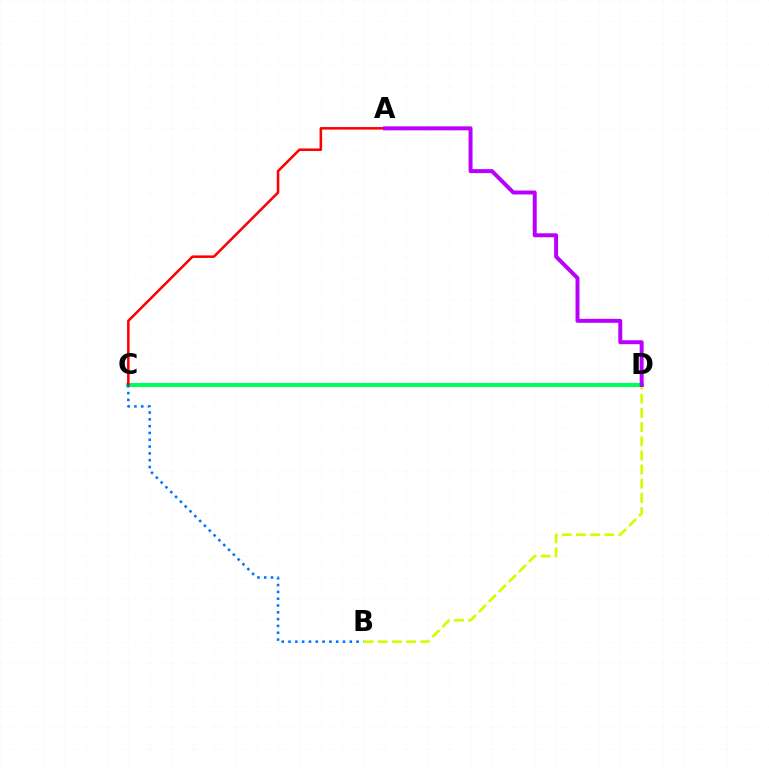{('C', 'D'): [{'color': '#00ff5c', 'line_style': 'solid', 'thickness': 2.93}], ('A', 'C'): [{'color': '#ff0000', 'line_style': 'solid', 'thickness': 1.83}], ('B', 'C'): [{'color': '#0074ff', 'line_style': 'dotted', 'thickness': 1.85}], ('B', 'D'): [{'color': '#d1ff00', 'line_style': 'dashed', 'thickness': 1.92}], ('A', 'D'): [{'color': '#b900ff', 'line_style': 'solid', 'thickness': 2.85}]}